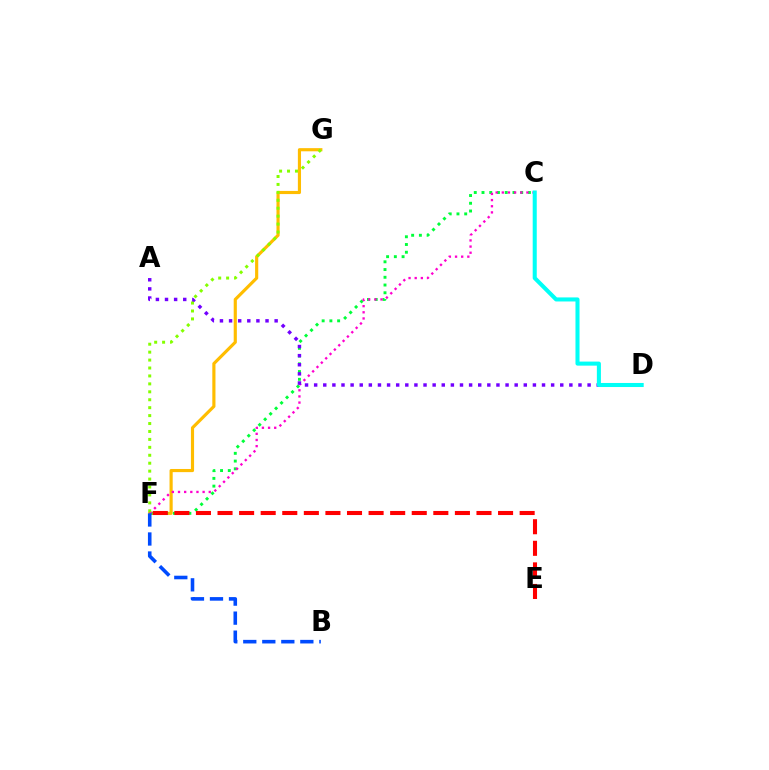{('F', 'G'): [{'color': '#ffbd00', 'line_style': 'solid', 'thickness': 2.27}, {'color': '#84ff00', 'line_style': 'dotted', 'thickness': 2.16}], ('C', 'F'): [{'color': '#00ff39', 'line_style': 'dotted', 'thickness': 2.1}, {'color': '#ff00cf', 'line_style': 'dotted', 'thickness': 1.67}], ('E', 'F'): [{'color': '#ff0000', 'line_style': 'dashed', 'thickness': 2.93}], ('B', 'F'): [{'color': '#004bff', 'line_style': 'dashed', 'thickness': 2.58}], ('A', 'D'): [{'color': '#7200ff', 'line_style': 'dotted', 'thickness': 2.48}], ('C', 'D'): [{'color': '#00fff6', 'line_style': 'solid', 'thickness': 2.92}]}